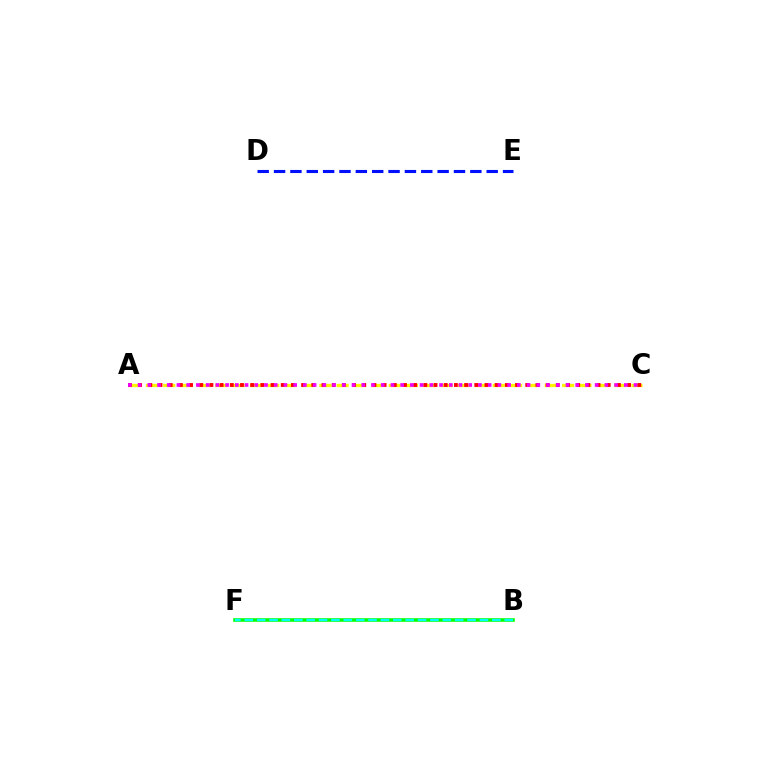{('D', 'E'): [{'color': '#0010ff', 'line_style': 'dashed', 'thickness': 2.22}], ('B', 'F'): [{'color': '#08ff00', 'line_style': 'solid', 'thickness': 2.59}, {'color': '#00fff6', 'line_style': 'dashed', 'thickness': 1.68}], ('A', 'C'): [{'color': '#fcf500', 'line_style': 'dashed', 'thickness': 2.36}, {'color': '#ff0000', 'line_style': 'dotted', 'thickness': 2.77}, {'color': '#ee00ff', 'line_style': 'dotted', 'thickness': 2.64}]}